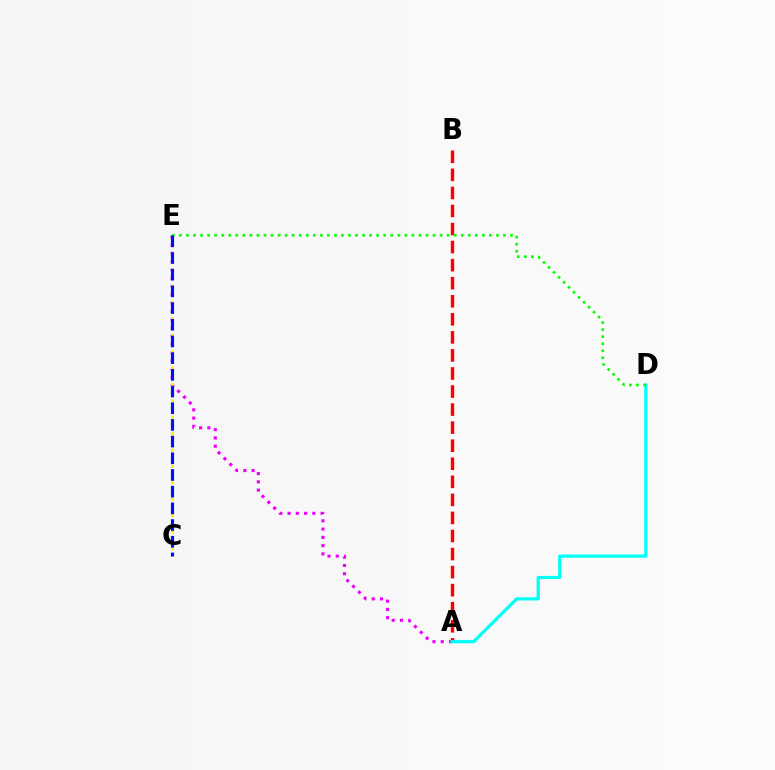{('A', 'E'): [{'color': '#ee00ff', 'line_style': 'dotted', 'thickness': 2.25}], ('C', 'E'): [{'color': '#fcf500', 'line_style': 'dotted', 'thickness': 2.23}, {'color': '#0010ff', 'line_style': 'dashed', 'thickness': 2.27}], ('A', 'B'): [{'color': '#ff0000', 'line_style': 'dashed', 'thickness': 2.45}], ('A', 'D'): [{'color': '#00fff6', 'line_style': 'solid', 'thickness': 2.3}], ('D', 'E'): [{'color': '#08ff00', 'line_style': 'dotted', 'thickness': 1.91}]}